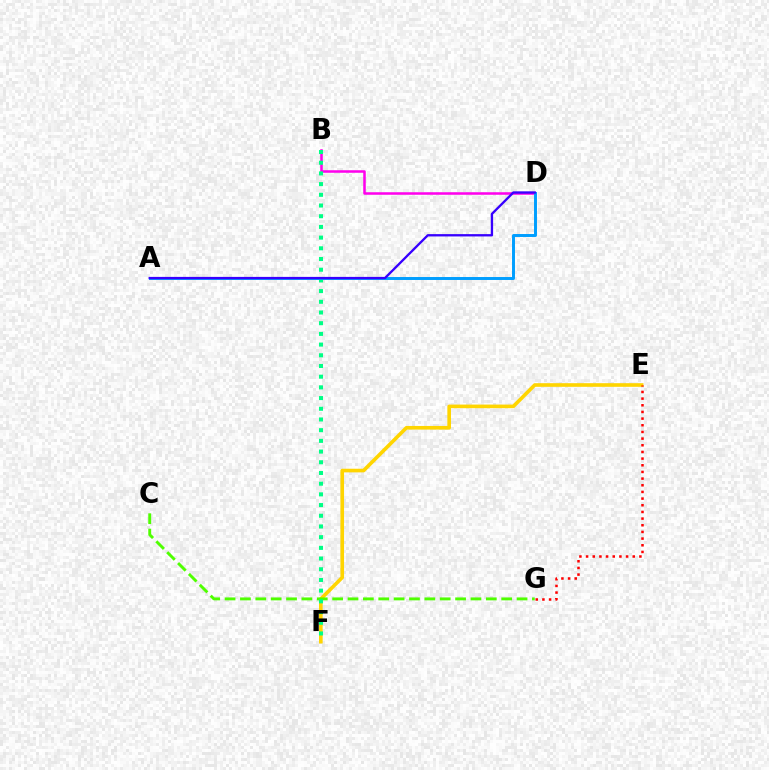{('E', 'F'): [{'color': '#ffd500', 'line_style': 'solid', 'thickness': 2.62}], ('E', 'G'): [{'color': '#ff0000', 'line_style': 'dotted', 'thickness': 1.81}], ('B', 'D'): [{'color': '#ff00ed', 'line_style': 'solid', 'thickness': 1.82}], ('C', 'G'): [{'color': '#4fff00', 'line_style': 'dashed', 'thickness': 2.09}], ('B', 'F'): [{'color': '#00ff86', 'line_style': 'dotted', 'thickness': 2.91}], ('A', 'D'): [{'color': '#009eff', 'line_style': 'solid', 'thickness': 2.13}, {'color': '#3700ff', 'line_style': 'solid', 'thickness': 1.67}]}